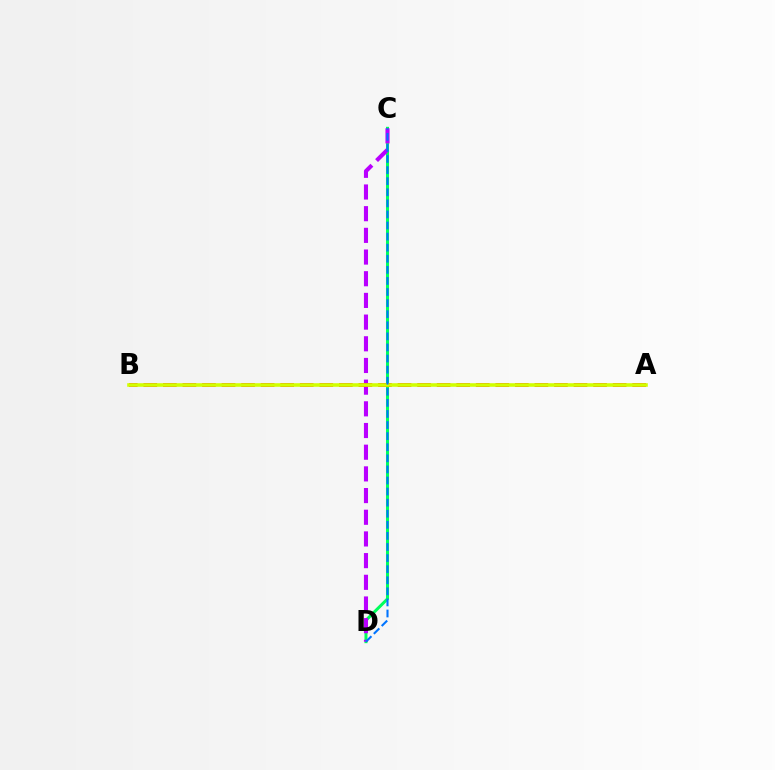{('C', 'D'): [{'color': '#00ff5c', 'line_style': 'solid', 'thickness': 2.17}, {'color': '#b900ff', 'line_style': 'dashed', 'thickness': 2.95}, {'color': '#0074ff', 'line_style': 'dashed', 'thickness': 1.51}], ('A', 'B'): [{'color': '#ff0000', 'line_style': 'dashed', 'thickness': 2.66}, {'color': '#d1ff00', 'line_style': 'solid', 'thickness': 2.58}]}